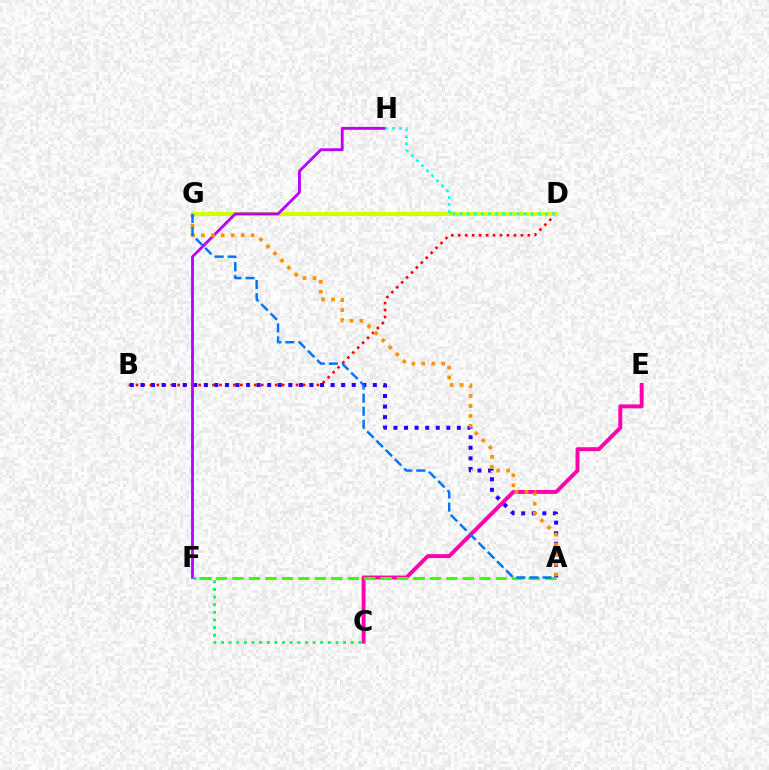{('C', 'E'): [{'color': '#ff00ac', 'line_style': 'solid', 'thickness': 2.82}], ('B', 'D'): [{'color': '#ff0000', 'line_style': 'dotted', 'thickness': 1.89}], ('A', 'B'): [{'color': '#2500ff', 'line_style': 'dotted', 'thickness': 2.87}], ('D', 'G'): [{'color': '#d1ff00', 'line_style': 'solid', 'thickness': 2.95}], ('F', 'H'): [{'color': '#b900ff', 'line_style': 'solid', 'thickness': 2.04}], ('A', 'F'): [{'color': '#3dff00', 'line_style': 'dashed', 'thickness': 2.24}], ('D', 'H'): [{'color': '#00fff6', 'line_style': 'dotted', 'thickness': 1.93}], ('A', 'G'): [{'color': '#ff9400', 'line_style': 'dotted', 'thickness': 2.7}, {'color': '#0074ff', 'line_style': 'dashed', 'thickness': 1.78}], ('C', 'F'): [{'color': '#00ff5c', 'line_style': 'dotted', 'thickness': 2.07}]}